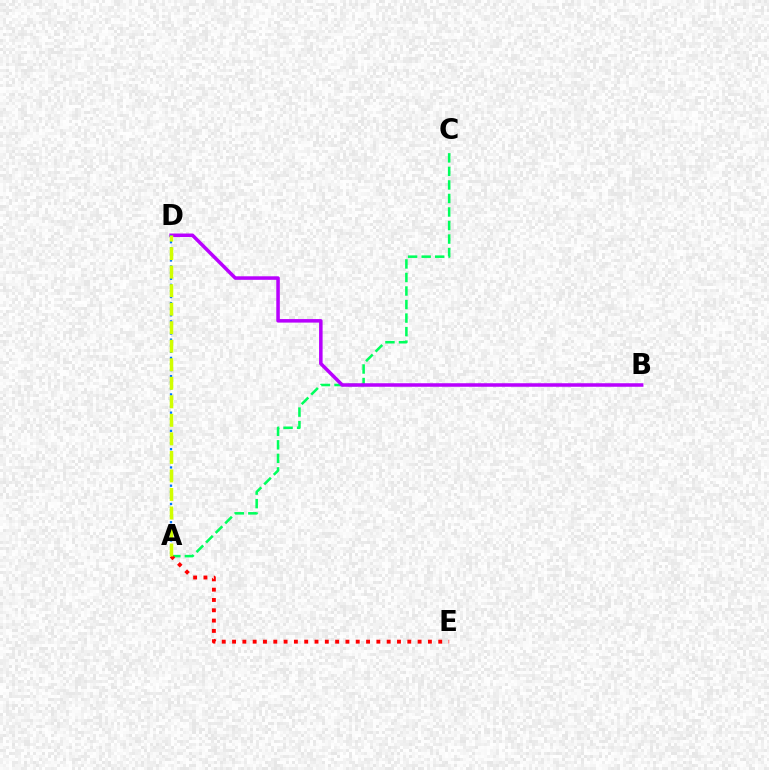{('A', 'C'): [{'color': '#00ff5c', 'line_style': 'dashed', 'thickness': 1.84}], ('B', 'D'): [{'color': '#b900ff', 'line_style': 'solid', 'thickness': 2.54}], ('A', 'D'): [{'color': '#0074ff', 'line_style': 'dotted', 'thickness': 1.65}, {'color': '#d1ff00', 'line_style': 'dashed', 'thickness': 2.52}], ('A', 'E'): [{'color': '#ff0000', 'line_style': 'dotted', 'thickness': 2.8}]}